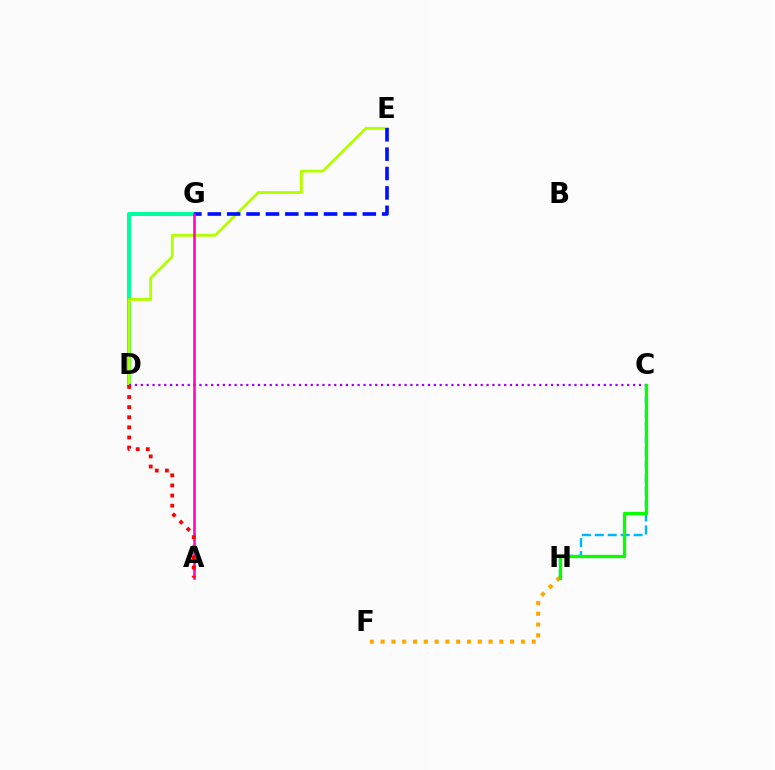{('C', 'H'): [{'color': '#00b5ff', 'line_style': 'dashed', 'thickness': 1.76}, {'color': '#08ff00', 'line_style': 'solid', 'thickness': 2.37}], ('D', 'G'): [{'color': '#00ff9d', 'line_style': 'solid', 'thickness': 2.87}], ('D', 'E'): [{'color': '#b3ff00', 'line_style': 'solid', 'thickness': 2.04}], ('C', 'D'): [{'color': '#9b00ff', 'line_style': 'dotted', 'thickness': 1.59}], ('F', 'H'): [{'color': '#ffa500', 'line_style': 'dotted', 'thickness': 2.93}], ('E', 'G'): [{'color': '#0010ff', 'line_style': 'dashed', 'thickness': 2.63}], ('A', 'G'): [{'color': '#ff00bd', 'line_style': 'solid', 'thickness': 1.83}], ('A', 'D'): [{'color': '#ff0000', 'line_style': 'dotted', 'thickness': 2.75}]}